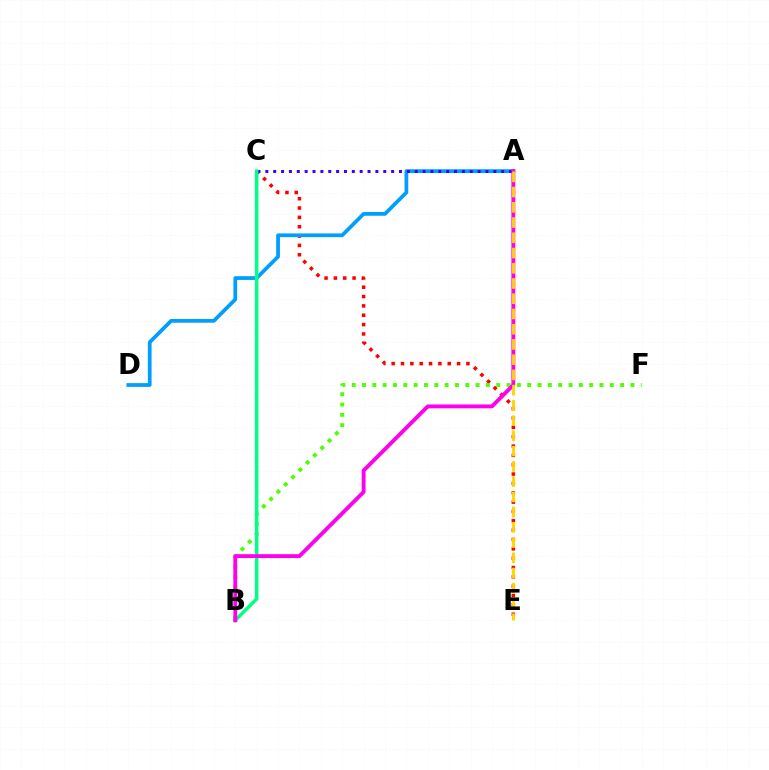{('C', 'E'): [{'color': '#ff0000', 'line_style': 'dotted', 'thickness': 2.54}], ('B', 'F'): [{'color': '#4fff00', 'line_style': 'dotted', 'thickness': 2.81}], ('A', 'D'): [{'color': '#009eff', 'line_style': 'solid', 'thickness': 2.7}], ('A', 'C'): [{'color': '#3700ff', 'line_style': 'dotted', 'thickness': 2.14}], ('B', 'C'): [{'color': '#00ff86', 'line_style': 'solid', 'thickness': 2.53}], ('A', 'B'): [{'color': '#ff00ed', 'line_style': 'solid', 'thickness': 2.79}], ('A', 'E'): [{'color': '#ffd500', 'line_style': 'dashed', 'thickness': 2.07}]}